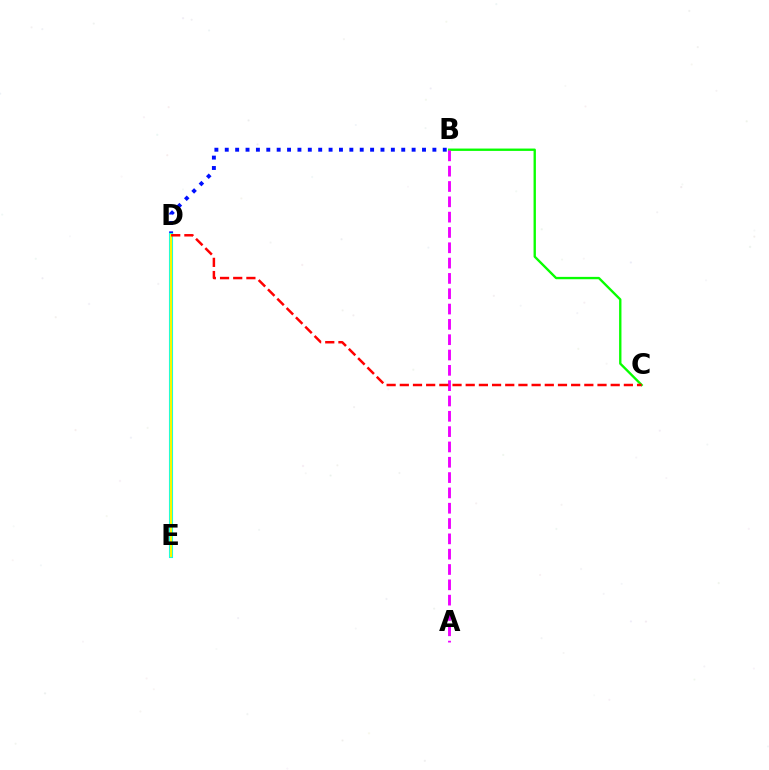{('B', 'C'): [{'color': '#08ff00', 'line_style': 'solid', 'thickness': 1.69}], ('B', 'D'): [{'color': '#0010ff', 'line_style': 'dotted', 'thickness': 2.82}], ('D', 'E'): [{'color': '#00fff6', 'line_style': 'solid', 'thickness': 2.95}, {'color': '#fcf500', 'line_style': 'solid', 'thickness': 1.67}], ('A', 'B'): [{'color': '#ee00ff', 'line_style': 'dashed', 'thickness': 2.08}], ('C', 'D'): [{'color': '#ff0000', 'line_style': 'dashed', 'thickness': 1.79}]}